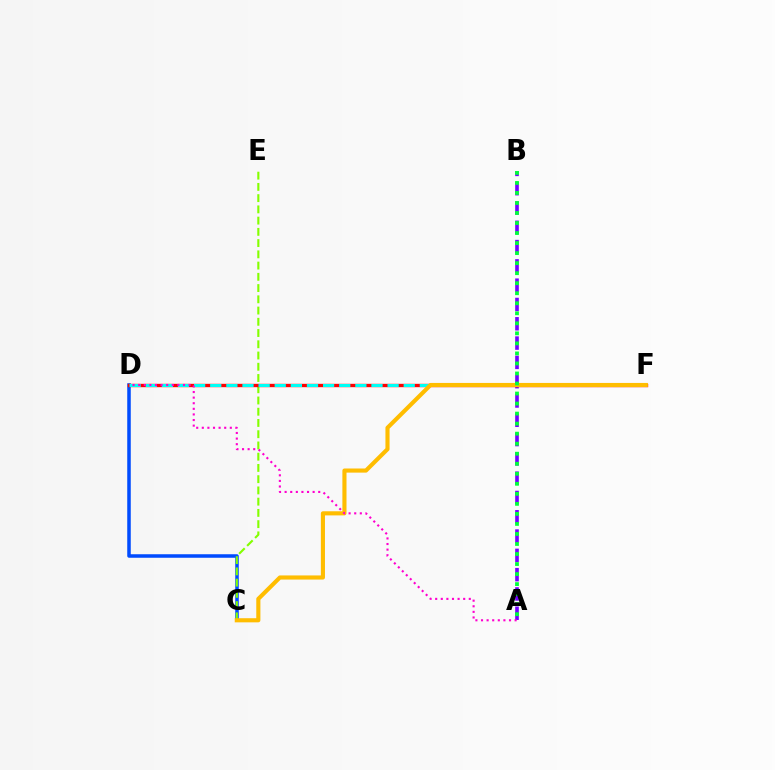{('C', 'D'): [{'color': '#004bff', 'line_style': 'solid', 'thickness': 2.53}], ('C', 'E'): [{'color': '#84ff00', 'line_style': 'dashed', 'thickness': 1.53}], ('A', 'B'): [{'color': '#7200ff', 'line_style': 'dashed', 'thickness': 2.62}, {'color': '#00ff39', 'line_style': 'dotted', 'thickness': 2.72}], ('D', 'F'): [{'color': '#ff0000', 'line_style': 'solid', 'thickness': 2.43}, {'color': '#00fff6', 'line_style': 'dashed', 'thickness': 2.19}], ('C', 'F'): [{'color': '#ffbd00', 'line_style': 'solid', 'thickness': 2.97}], ('A', 'D'): [{'color': '#ff00cf', 'line_style': 'dotted', 'thickness': 1.52}]}